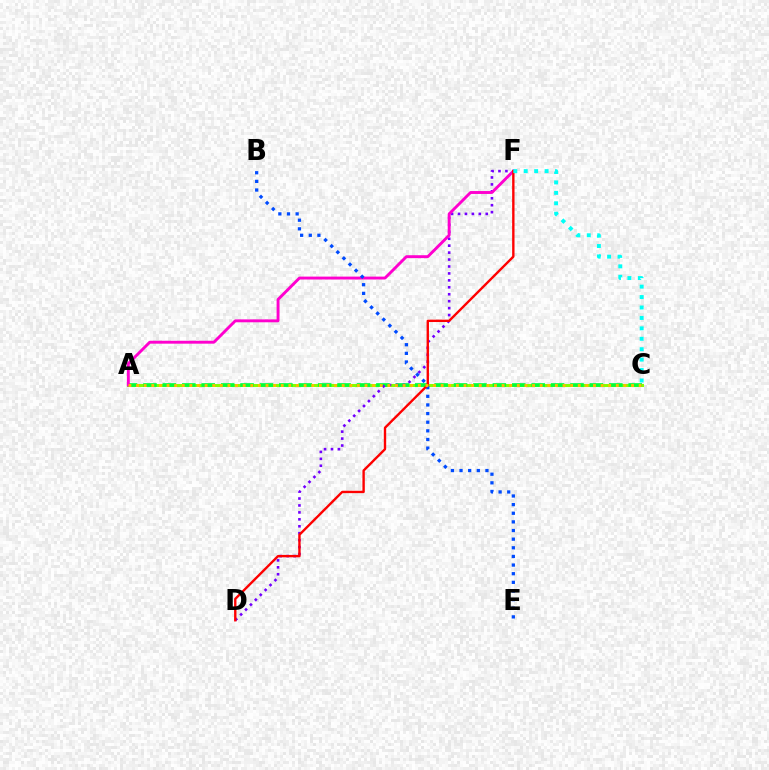{('A', 'C'): [{'color': '#84ff00', 'line_style': 'solid', 'thickness': 2.17}, {'color': '#00ff39', 'line_style': 'dashed', 'thickness': 2.64}, {'color': '#ffbd00', 'line_style': 'dotted', 'thickness': 2.07}], ('D', 'F'): [{'color': '#7200ff', 'line_style': 'dotted', 'thickness': 1.88}, {'color': '#ff0000', 'line_style': 'solid', 'thickness': 1.71}], ('A', 'F'): [{'color': '#ff00cf', 'line_style': 'solid', 'thickness': 2.09}], ('B', 'E'): [{'color': '#004bff', 'line_style': 'dotted', 'thickness': 2.35}], ('C', 'F'): [{'color': '#00fff6', 'line_style': 'dotted', 'thickness': 2.83}]}